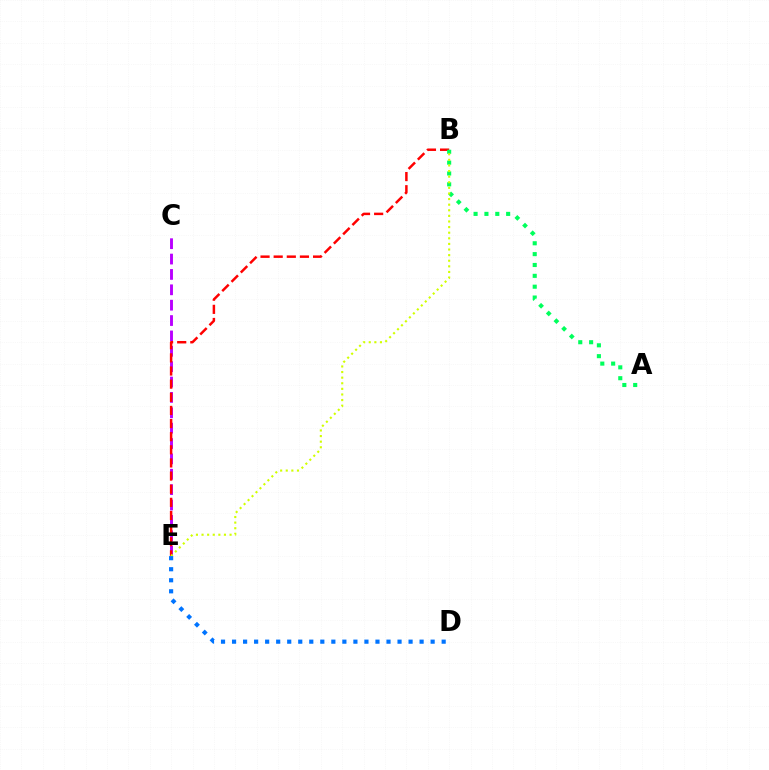{('C', 'E'): [{'color': '#b900ff', 'line_style': 'dashed', 'thickness': 2.09}], ('B', 'E'): [{'color': '#ff0000', 'line_style': 'dashed', 'thickness': 1.78}, {'color': '#d1ff00', 'line_style': 'dotted', 'thickness': 1.52}], ('A', 'B'): [{'color': '#00ff5c', 'line_style': 'dotted', 'thickness': 2.95}], ('D', 'E'): [{'color': '#0074ff', 'line_style': 'dotted', 'thickness': 3.0}]}